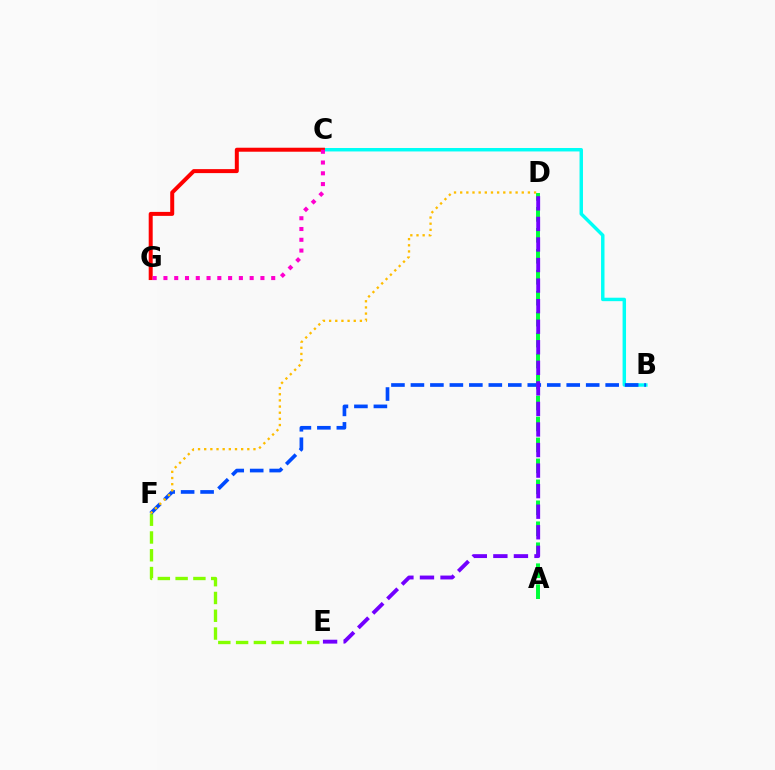{('A', 'D'): [{'color': '#00ff39', 'line_style': 'dashed', 'thickness': 2.85}], ('B', 'C'): [{'color': '#00fff6', 'line_style': 'solid', 'thickness': 2.48}], ('E', 'F'): [{'color': '#84ff00', 'line_style': 'dashed', 'thickness': 2.42}], ('C', 'G'): [{'color': '#ff0000', 'line_style': 'solid', 'thickness': 2.87}, {'color': '#ff00cf', 'line_style': 'dotted', 'thickness': 2.93}], ('B', 'F'): [{'color': '#004bff', 'line_style': 'dashed', 'thickness': 2.65}], ('D', 'E'): [{'color': '#7200ff', 'line_style': 'dashed', 'thickness': 2.79}], ('D', 'F'): [{'color': '#ffbd00', 'line_style': 'dotted', 'thickness': 1.67}]}